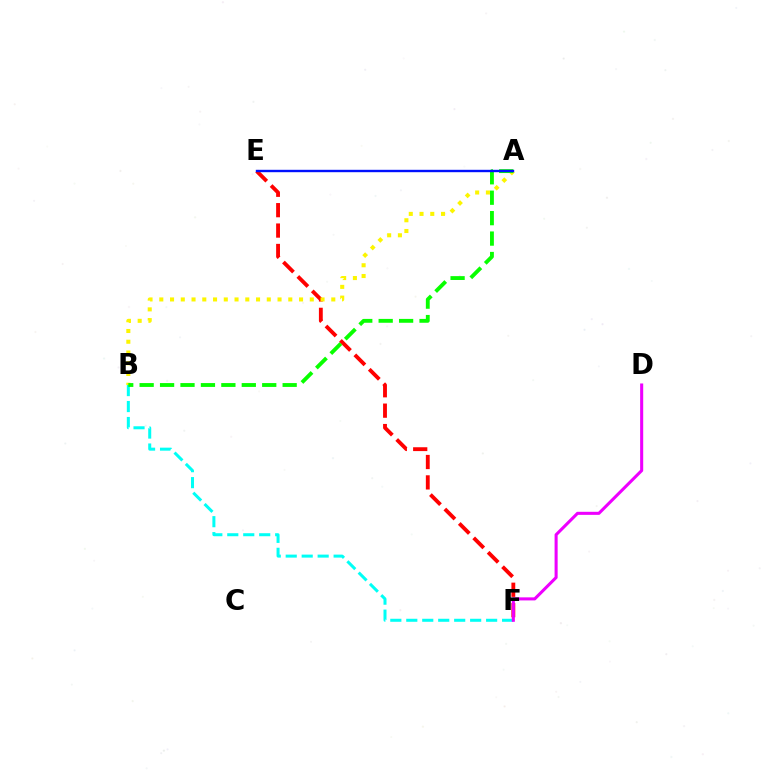{('B', 'F'): [{'color': '#00fff6', 'line_style': 'dashed', 'thickness': 2.17}], ('E', 'F'): [{'color': '#ff0000', 'line_style': 'dashed', 'thickness': 2.77}], ('A', 'B'): [{'color': '#fcf500', 'line_style': 'dotted', 'thickness': 2.92}, {'color': '#08ff00', 'line_style': 'dashed', 'thickness': 2.78}], ('A', 'E'): [{'color': '#0010ff', 'line_style': 'solid', 'thickness': 1.72}], ('D', 'F'): [{'color': '#ee00ff', 'line_style': 'solid', 'thickness': 2.2}]}